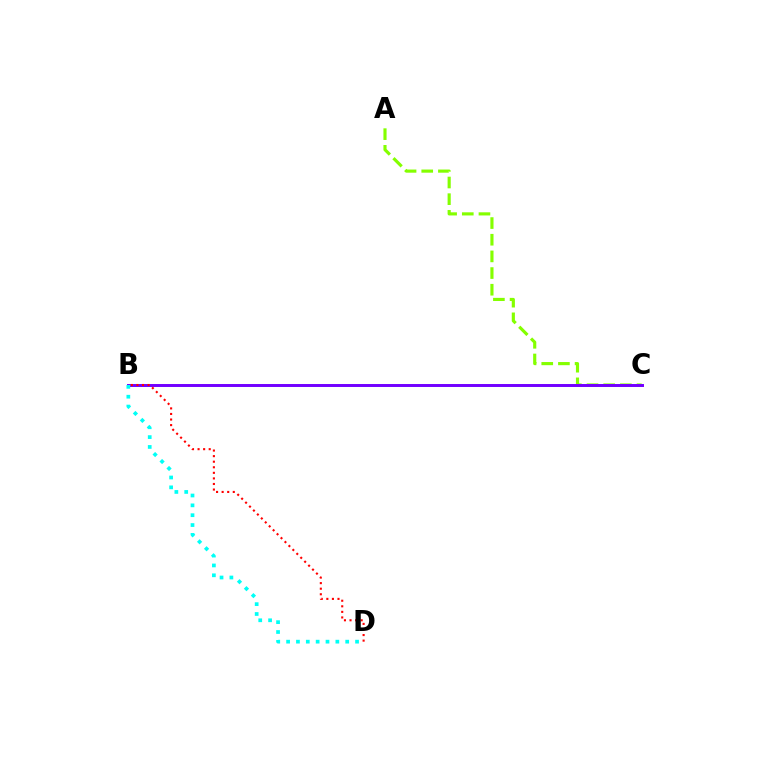{('A', 'C'): [{'color': '#84ff00', 'line_style': 'dashed', 'thickness': 2.26}], ('B', 'C'): [{'color': '#7200ff', 'line_style': 'solid', 'thickness': 2.13}], ('B', 'D'): [{'color': '#ff0000', 'line_style': 'dotted', 'thickness': 1.51}, {'color': '#00fff6', 'line_style': 'dotted', 'thickness': 2.68}]}